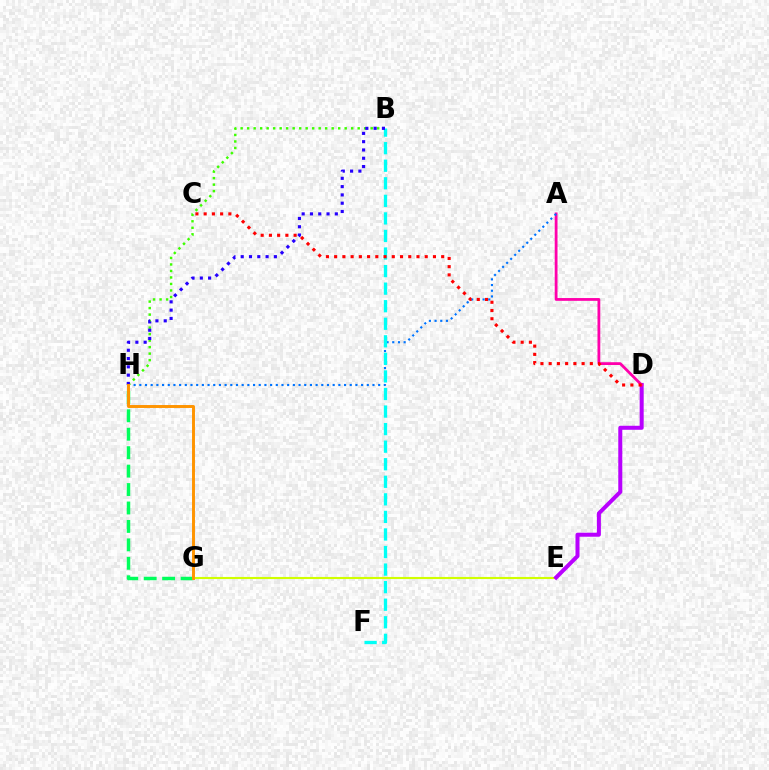{('B', 'H'): [{'color': '#3dff00', 'line_style': 'dotted', 'thickness': 1.77}, {'color': '#2500ff', 'line_style': 'dotted', 'thickness': 2.25}], ('E', 'G'): [{'color': '#d1ff00', 'line_style': 'solid', 'thickness': 1.52}], ('D', 'E'): [{'color': '#b900ff', 'line_style': 'solid', 'thickness': 2.89}], ('A', 'D'): [{'color': '#ff00ac', 'line_style': 'solid', 'thickness': 2.01}], ('A', 'H'): [{'color': '#0074ff', 'line_style': 'dotted', 'thickness': 1.55}], ('B', 'F'): [{'color': '#00fff6', 'line_style': 'dashed', 'thickness': 2.39}], ('C', 'D'): [{'color': '#ff0000', 'line_style': 'dotted', 'thickness': 2.24}], ('G', 'H'): [{'color': '#00ff5c', 'line_style': 'dashed', 'thickness': 2.5}, {'color': '#ff9400', 'line_style': 'solid', 'thickness': 2.12}]}